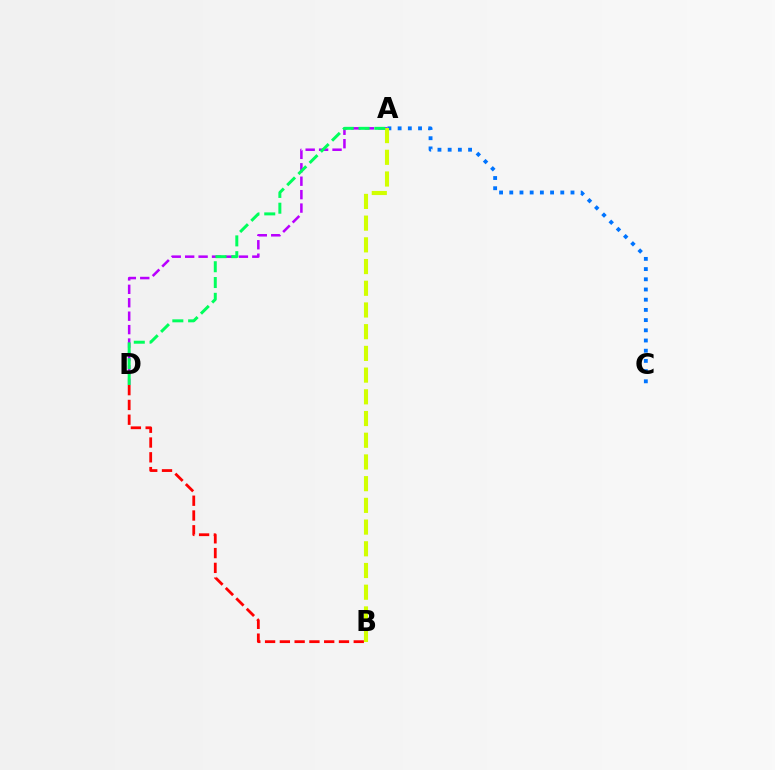{('B', 'D'): [{'color': '#ff0000', 'line_style': 'dashed', 'thickness': 2.01}], ('A', 'D'): [{'color': '#b900ff', 'line_style': 'dashed', 'thickness': 1.82}, {'color': '#00ff5c', 'line_style': 'dashed', 'thickness': 2.15}], ('A', 'C'): [{'color': '#0074ff', 'line_style': 'dotted', 'thickness': 2.77}], ('A', 'B'): [{'color': '#d1ff00', 'line_style': 'dashed', 'thickness': 2.95}]}